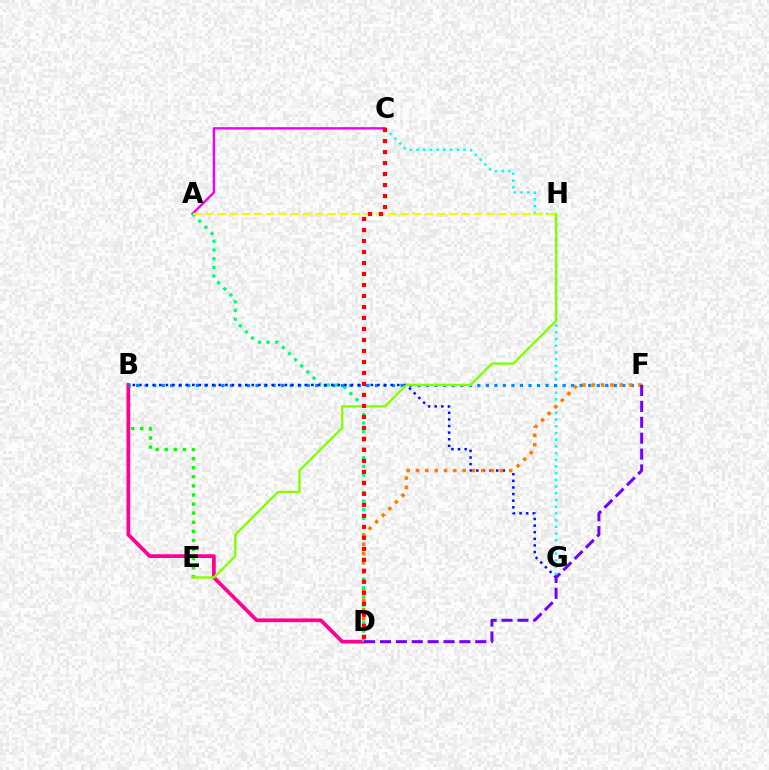{('A', 'C'): [{'color': '#ee00ff', 'line_style': 'solid', 'thickness': 1.71}], ('B', 'E'): [{'color': '#08ff00', 'line_style': 'dotted', 'thickness': 2.47}], ('B', 'D'): [{'color': '#ff0094', 'line_style': 'solid', 'thickness': 2.68}], ('C', 'G'): [{'color': '#00fff6', 'line_style': 'dotted', 'thickness': 1.82}], ('A', 'D'): [{'color': '#00ff74', 'line_style': 'dotted', 'thickness': 2.36}], ('B', 'F'): [{'color': '#008cff', 'line_style': 'dotted', 'thickness': 2.32}], ('B', 'G'): [{'color': '#0010ff', 'line_style': 'dotted', 'thickness': 1.8}], ('E', 'H'): [{'color': '#84ff00', 'line_style': 'solid', 'thickness': 1.71}], ('D', 'F'): [{'color': '#ff7c00', 'line_style': 'dotted', 'thickness': 2.53}, {'color': '#7200ff', 'line_style': 'dashed', 'thickness': 2.16}], ('A', 'H'): [{'color': '#fcf500', 'line_style': 'dashed', 'thickness': 1.66}], ('C', 'D'): [{'color': '#ff0000', 'line_style': 'dotted', 'thickness': 2.99}]}